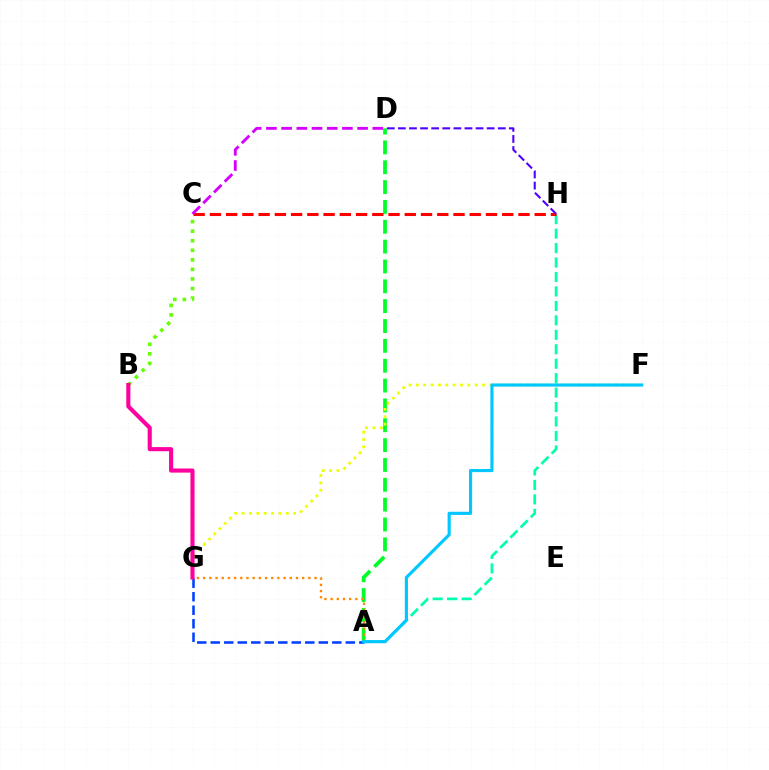{('A', 'D'): [{'color': '#00ff27', 'line_style': 'dashed', 'thickness': 2.7}], ('A', 'G'): [{'color': '#ff8800', 'line_style': 'dotted', 'thickness': 1.68}, {'color': '#003fff', 'line_style': 'dashed', 'thickness': 1.83}], ('F', 'G'): [{'color': '#eeff00', 'line_style': 'dotted', 'thickness': 2.0}], ('A', 'H'): [{'color': '#00ffaf', 'line_style': 'dashed', 'thickness': 1.96}], ('B', 'C'): [{'color': '#66ff00', 'line_style': 'dotted', 'thickness': 2.6}], ('C', 'H'): [{'color': '#ff0000', 'line_style': 'dashed', 'thickness': 2.21}], ('A', 'F'): [{'color': '#00c7ff', 'line_style': 'solid', 'thickness': 2.26}], ('D', 'H'): [{'color': '#4f00ff', 'line_style': 'dashed', 'thickness': 1.51}], ('B', 'G'): [{'color': '#ff00a0', 'line_style': 'solid', 'thickness': 2.96}], ('C', 'D'): [{'color': '#d600ff', 'line_style': 'dashed', 'thickness': 2.06}]}